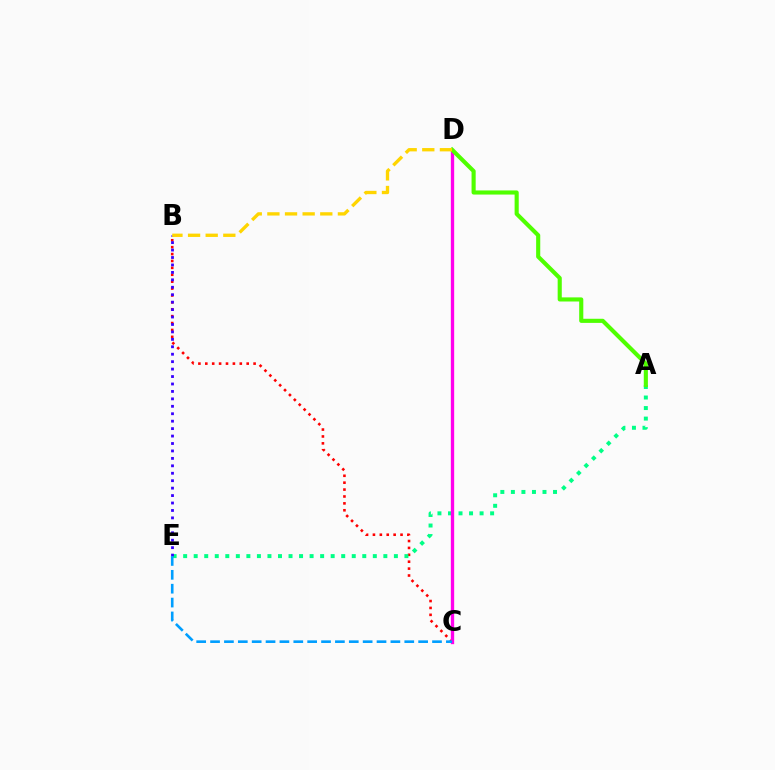{('B', 'C'): [{'color': '#ff0000', 'line_style': 'dotted', 'thickness': 1.87}], ('A', 'E'): [{'color': '#00ff86', 'line_style': 'dotted', 'thickness': 2.86}], ('B', 'E'): [{'color': '#3700ff', 'line_style': 'dotted', 'thickness': 2.02}], ('C', 'D'): [{'color': '#ff00ed', 'line_style': 'solid', 'thickness': 2.4}], ('C', 'E'): [{'color': '#009eff', 'line_style': 'dashed', 'thickness': 1.88}], ('A', 'D'): [{'color': '#4fff00', 'line_style': 'solid', 'thickness': 2.96}], ('B', 'D'): [{'color': '#ffd500', 'line_style': 'dashed', 'thickness': 2.39}]}